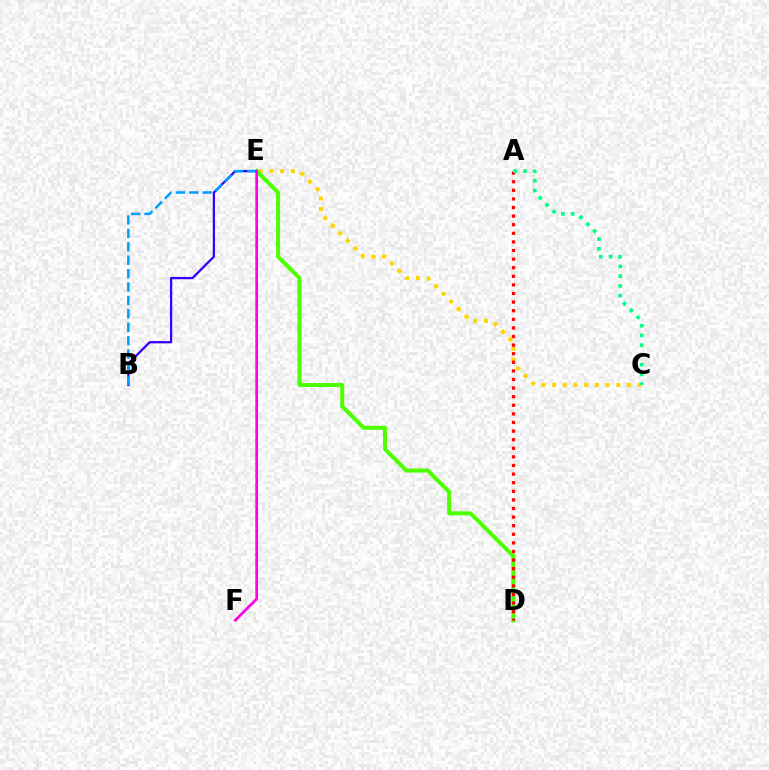{('C', 'E'): [{'color': '#ffd500', 'line_style': 'dotted', 'thickness': 2.91}], ('D', 'E'): [{'color': '#4fff00', 'line_style': 'solid', 'thickness': 2.91}], ('A', 'D'): [{'color': '#ff0000', 'line_style': 'dotted', 'thickness': 2.34}], ('B', 'E'): [{'color': '#3700ff', 'line_style': 'solid', 'thickness': 1.64}, {'color': '#009eff', 'line_style': 'dashed', 'thickness': 1.82}], ('A', 'C'): [{'color': '#00ff86', 'line_style': 'dotted', 'thickness': 2.65}], ('E', 'F'): [{'color': '#ff00ed', 'line_style': 'solid', 'thickness': 1.95}]}